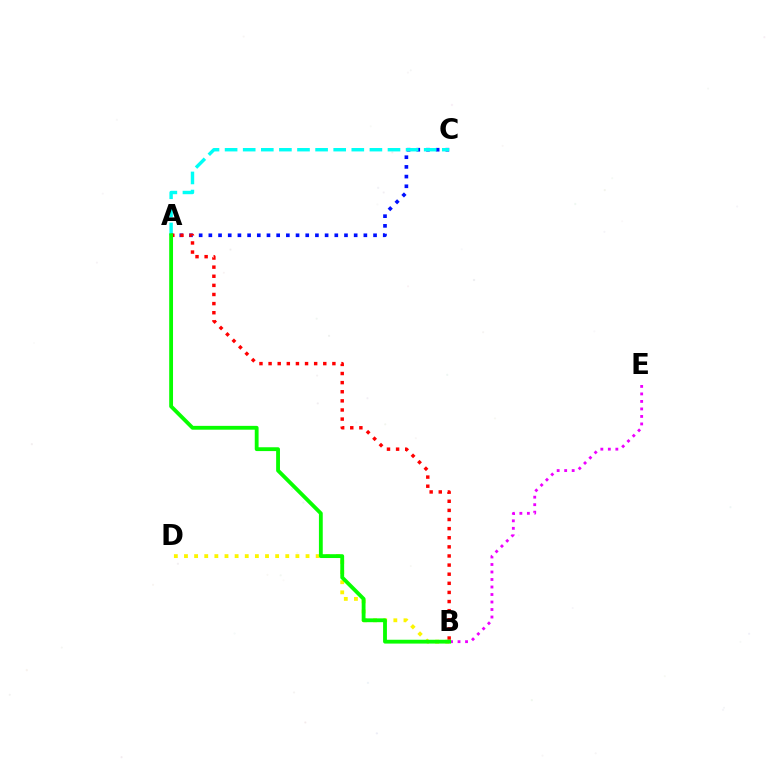{('A', 'C'): [{'color': '#0010ff', 'line_style': 'dotted', 'thickness': 2.63}, {'color': '#00fff6', 'line_style': 'dashed', 'thickness': 2.46}], ('B', 'D'): [{'color': '#fcf500', 'line_style': 'dotted', 'thickness': 2.75}], ('B', 'E'): [{'color': '#ee00ff', 'line_style': 'dotted', 'thickness': 2.04}], ('A', 'B'): [{'color': '#ff0000', 'line_style': 'dotted', 'thickness': 2.48}, {'color': '#08ff00', 'line_style': 'solid', 'thickness': 2.76}]}